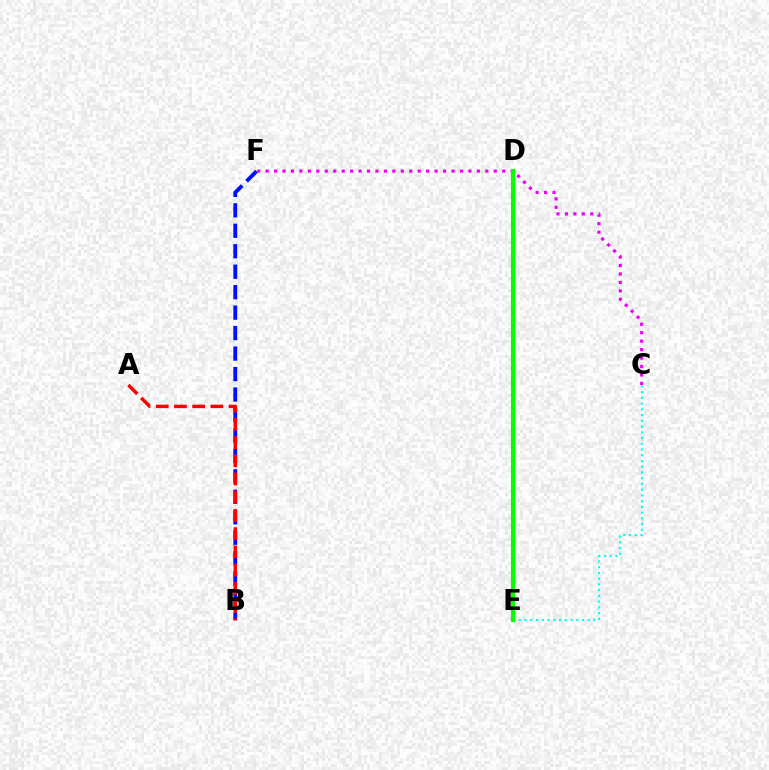{('B', 'F'): [{'color': '#0010ff', 'line_style': 'dashed', 'thickness': 2.78}], ('C', 'E'): [{'color': '#00fff6', 'line_style': 'dotted', 'thickness': 1.56}], ('A', 'B'): [{'color': '#ff0000', 'line_style': 'dashed', 'thickness': 2.47}], ('C', 'F'): [{'color': '#ee00ff', 'line_style': 'dotted', 'thickness': 2.3}], ('D', 'E'): [{'color': '#fcf500', 'line_style': 'solid', 'thickness': 2.1}, {'color': '#08ff00', 'line_style': 'solid', 'thickness': 3.0}]}